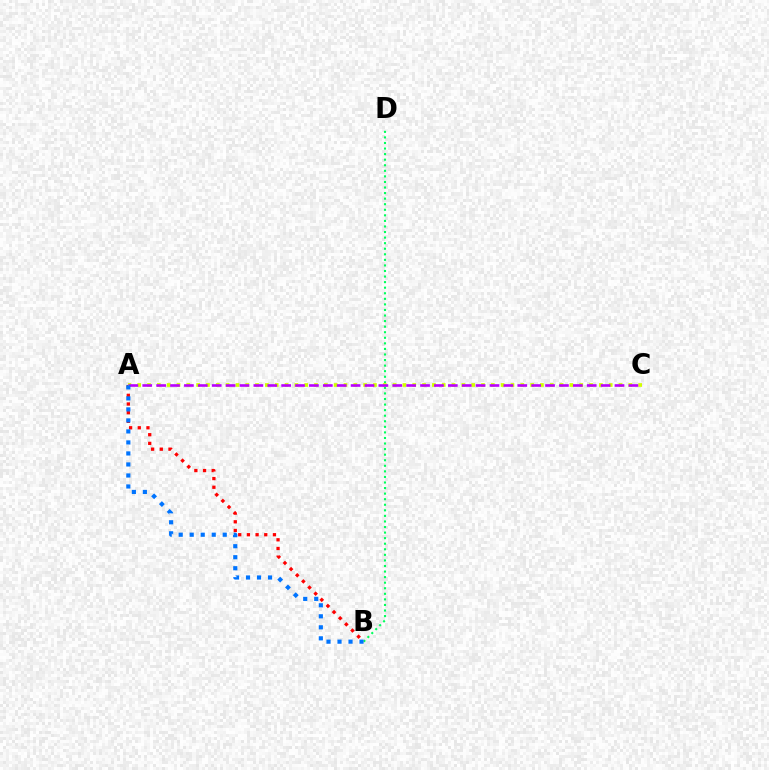{('B', 'D'): [{'color': '#00ff5c', 'line_style': 'dotted', 'thickness': 1.51}], ('A', 'B'): [{'color': '#ff0000', 'line_style': 'dotted', 'thickness': 2.36}, {'color': '#0074ff', 'line_style': 'dotted', 'thickness': 2.99}], ('A', 'C'): [{'color': '#d1ff00', 'line_style': 'dotted', 'thickness': 2.67}, {'color': '#b900ff', 'line_style': 'dashed', 'thickness': 1.89}]}